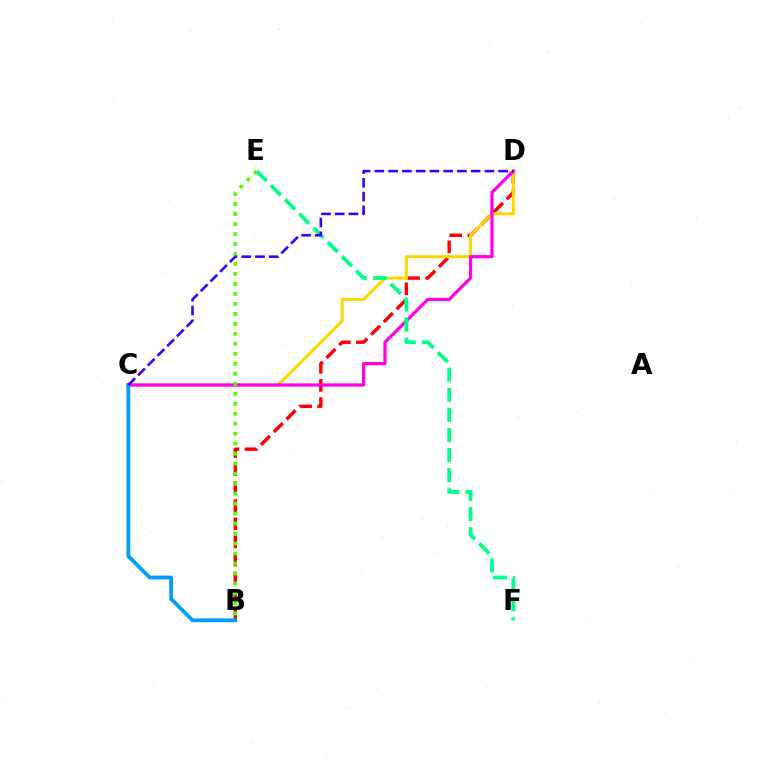{('B', 'D'): [{'color': '#ff0000', 'line_style': 'dashed', 'thickness': 2.46}], ('C', 'D'): [{'color': '#ffd500', 'line_style': 'solid', 'thickness': 2.15}, {'color': '#ff00ed', 'line_style': 'solid', 'thickness': 2.32}, {'color': '#3700ff', 'line_style': 'dashed', 'thickness': 1.87}], ('E', 'F'): [{'color': '#00ff86', 'line_style': 'dashed', 'thickness': 2.73}], ('B', 'E'): [{'color': '#4fff00', 'line_style': 'dotted', 'thickness': 2.71}], ('B', 'C'): [{'color': '#009eff', 'line_style': 'solid', 'thickness': 2.73}]}